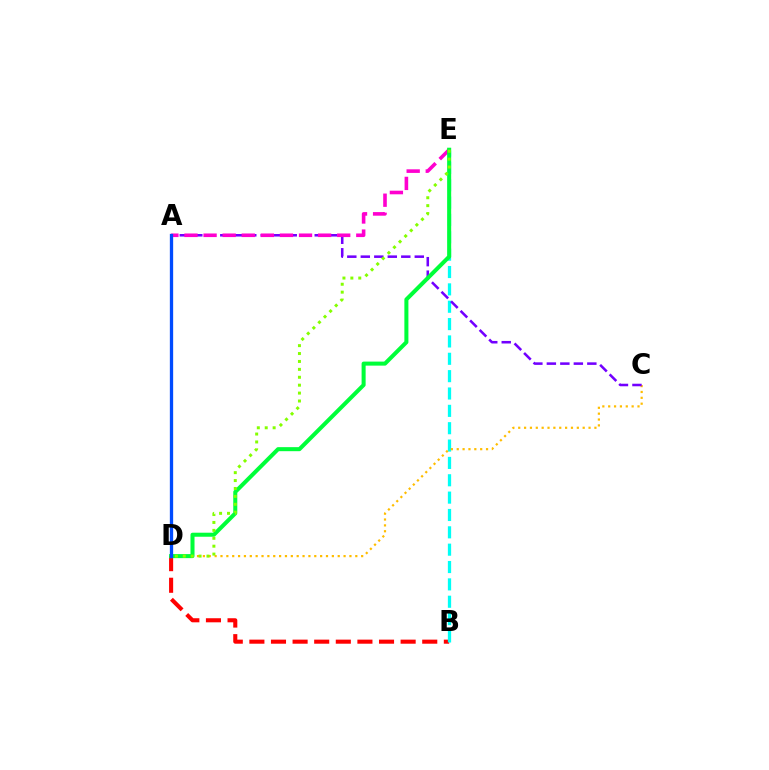{('B', 'D'): [{'color': '#ff0000', 'line_style': 'dashed', 'thickness': 2.94}], ('B', 'E'): [{'color': '#00fff6', 'line_style': 'dashed', 'thickness': 2.36}], ('C', 'D'): [{'color': '#ffbd00', 'line_style': 'dotted', 'thickness': 1.59}], ('A', 'C'): [{'color': '#7200ff', 'line_style': 'dashed', 'thickness': 1.83}], ('A', 'E'): [{'color': '#ff00cf', 'line_style': 'dashed', 'thickness': 2.59}], ('D', 'E'): [{'color': '#00ff39', 'line_style': 'solid', 'thickness': 2.9}, {'color': '#84ff00', 'line_style': 'dotted', 'thickness': 2.15}], ('A', 'D'): [{'color': '#004bff', 'line_style': 'solid', 'thickness': 2.38}]}